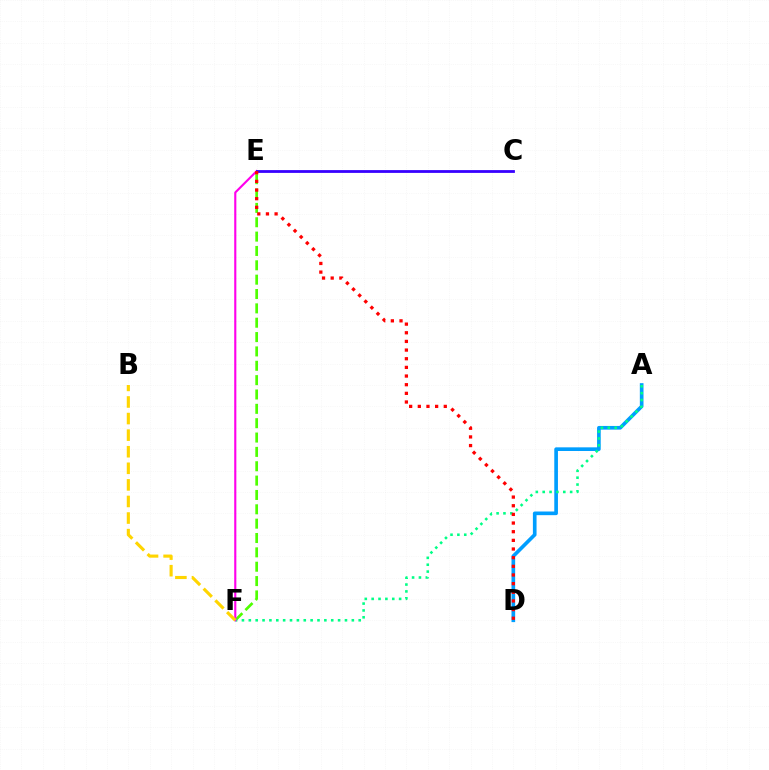{('E', 'F'): [{'color': '#4fff00', 'line_style': 'dashed', 'thickness': 1.95}, {'color': '#ff00ed', 'line_style': 'solid', 'thickness': 1.53}], ('A', 'D'): [{'color': '#009eff', 'line_style': 'solid', 'thickness': 2.63}], ('A', 'F'): [{'color': '#00ff86', 'line_style': 'dotted', 'thickness': 1.87}], ('B', 'F'): [{'color': '#ffd500', 'line_style': 'dashed', 'thickness': 2.25}], ('C', 'E'): [{'color': '#3700ff', 'line_style': 'solid', 'thickness': 2.01}], ('D', 'E'): [{'color': '#ff0000', 'line_style': 'dotted', 'thickness': 2.35}]}